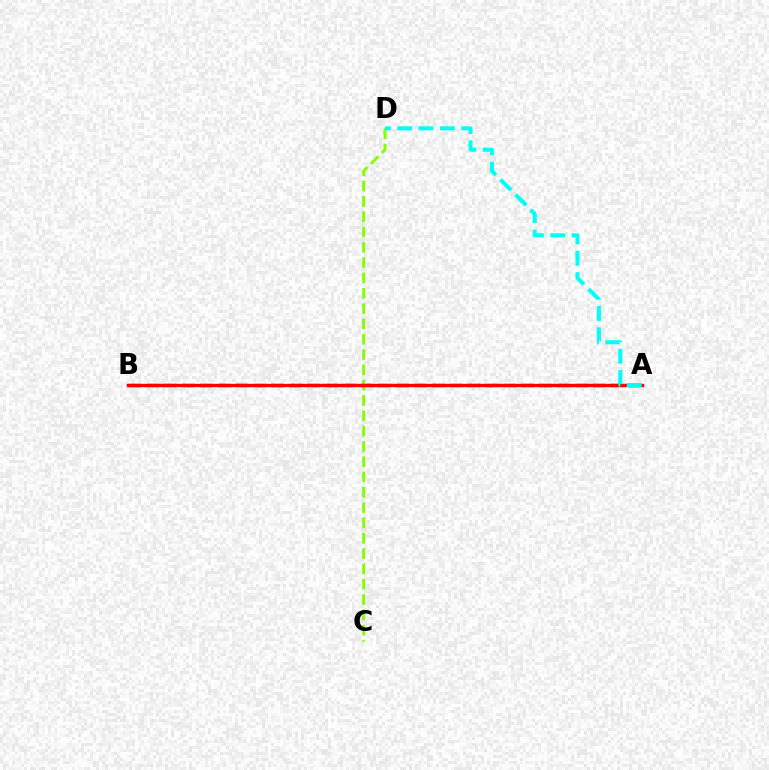{('C', 'D'): [{'color': '#84ff00', 'line_style': 'dashed', 'thickness': 2.08}], ('A', 'B'): [{'color': '#7200ff', 'line_style': 'dashed', 'thickness': 2.43}, {'color': '#ff0000', 'line_style': 'solid', 'thickness': 2.41}], ('A', 'D'): [{'color': '#00fff6', 'line_style': 'dashed', 'thickness': 2.9}]}